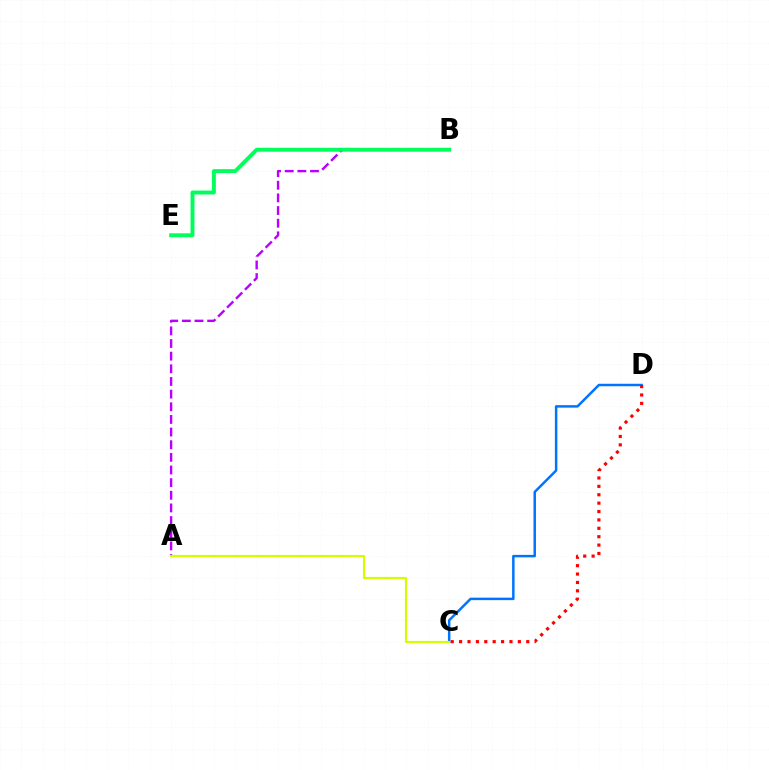{('A', 'B'): [{'color': '#b900ff', 'line_style': 'dashed', 'thickness': 1.72}], ('B', 'E'): [{'color': '#00ff5c', 'line_style': 'solid', 'thickness': 2.83}], ('C', 'D'): [{'color': '#0074ff', 'line_style': 'solid', 'thickness': 1.79}, {'color': '#ff0000', 'line_style': 'dotted', 'thickness': 2.28}], ('A', 'C'): [{'color': '#d1ff00', 'line_style': 'solid', 'thickness': 1.56}]}